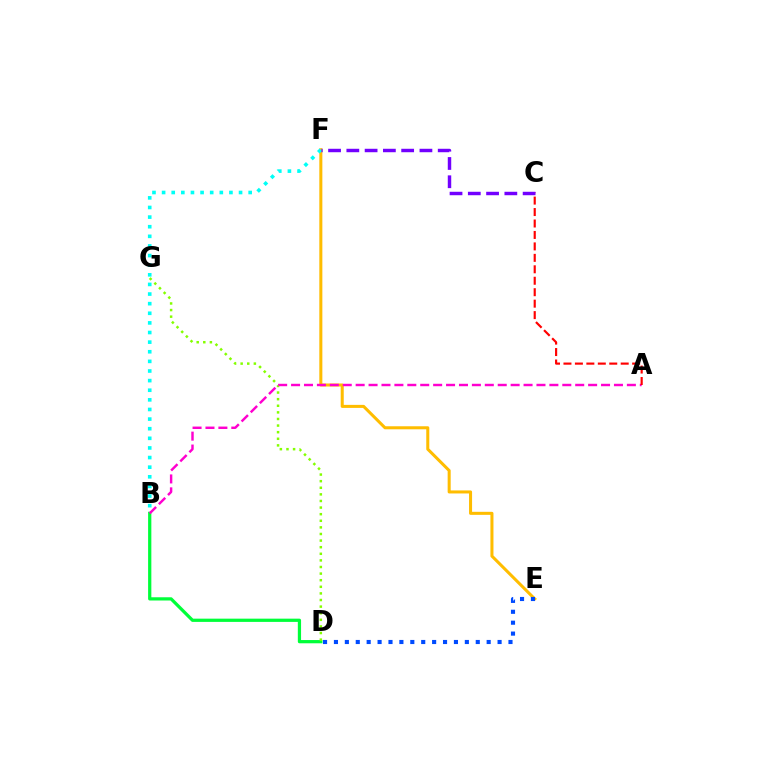{('B', 'D'): [{'color': '#00ff39', 'line_style': 'solid', 'thickness': 2.33}], ('E', 'F'): [{'color': '#ffbd00', 'line_style': 'solid', 'thickness': 2.19}], ('D', 'G'): [{'color': '#84ff00', 'line_style': 'dotted', 'thickness': 1.79}], ('B', 'F'): [{'color': '#00fff6', 'line_style': 'dotted', 'thickness': 2.61}], ('D', 'E'): [{'color': '#004bff', 'line_style': 'dotted', 'thickness': 2.96}], ('A', 'B'): [{'color': '#ff00cf', 'line_style': 'dashed', 'thickness': 1.75}], ('A', 'C'): [{'color': '#ff0000', 'line_style': 'dashed', 'thickness': 1.56}], ('C', 'F'): [{'color': '#7200ff', 'line_style': 'dashed', 'thickness': 2.48}]}